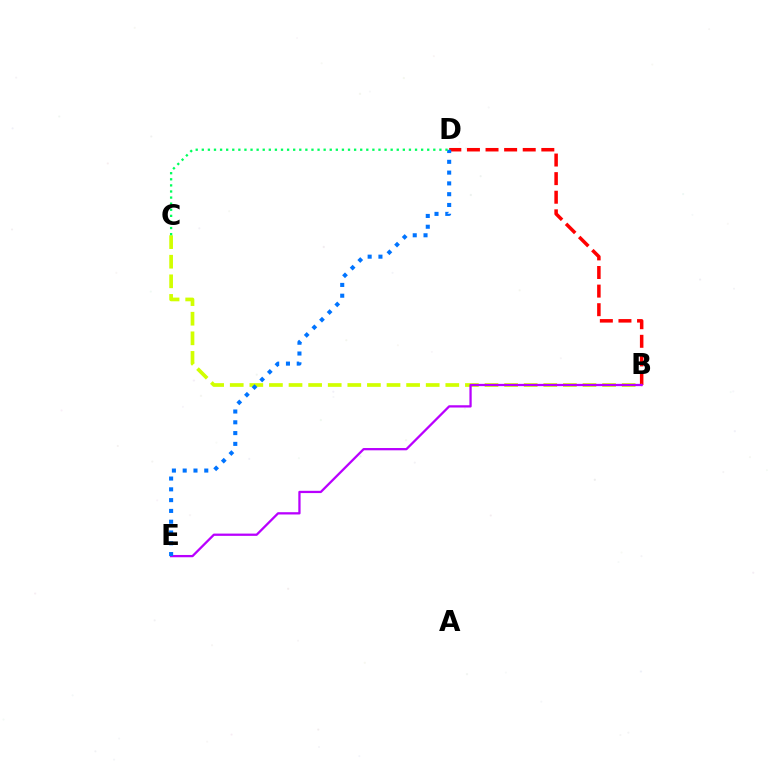{('B', 'D'): [{'color': '#ff0000', 'line_style': 'dashed', 'thickness': 2.53}], ('B', 'C'): [{'color': '#d1ff00', 'line_style': 'dashed', 'thickness': 2.66}], ('B', 'E'): [{'color': '#b900ff', 'line_style': 'solid', 'thickness': 1.64}], ('D', 'E'): [{'color': '#0074ff', 'line_style': 'dotted', 'thickness': 2.93}], ('C', 'D'): [{'color': '#00ff5c', 'line_style': 'dotted', 'thickness': 1.66}]}